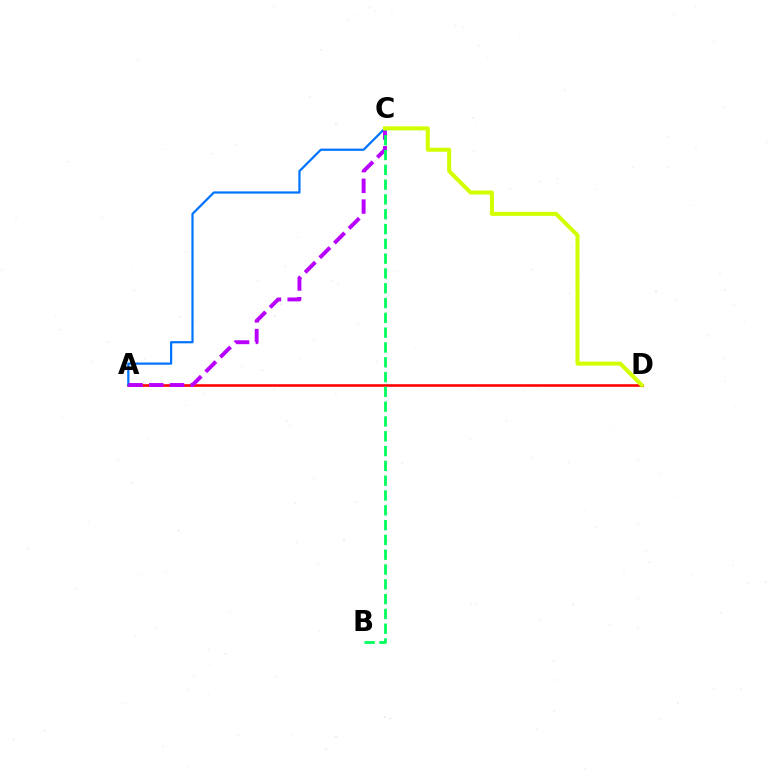{('A', 'D'): [{'color': '#ff0000', 'line_style': 'solid', 'thickness': 1.86}], ('A', 'C'): [{'color': '#0074ff', 'line_style': 'solid', 'thickness': 1.6}, {'color': '#b900ff', 'line_style': 'dashed', 'thickness': 2.81}], ('B', 'C'): [{'color': '#00ff5c', 'line_style': 'dashed', 'thickness': 2.01}], ('C', 'D'): [{'color': '#d1ff00', 'line_style': 'solid', 'thickness': 2.9}]}